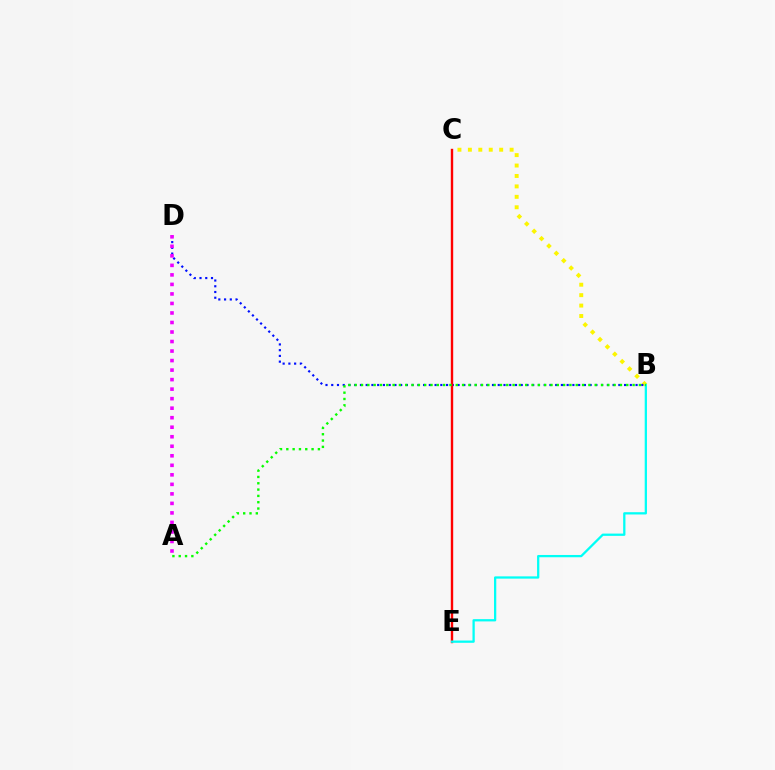{('B', 'C'): [{'color': '#fcf500', 'line_style': 'dotted', 'thickness': 2.83}], ('B', 'D'): [{'color': '#0010ff', 'line_style': 'dotted', 'thickness': 1.56}], ('C', 'E'): [{'color': '#ff0000', 'line_style': 'solid', 'thickness': 1.72}], ('B', 'E'): [{'color': '#00fff6', 'line_style': 'solid', 'thickness': 1.64}], ('A', 'B'): [{'color': '#08ff00', 'line_style': 'dotted', 'thickness': 1.72}], ('A', 'D'): [{'color': '#ee00ff', 'line_style': 'dotted', 'thickness': 2.59}]}